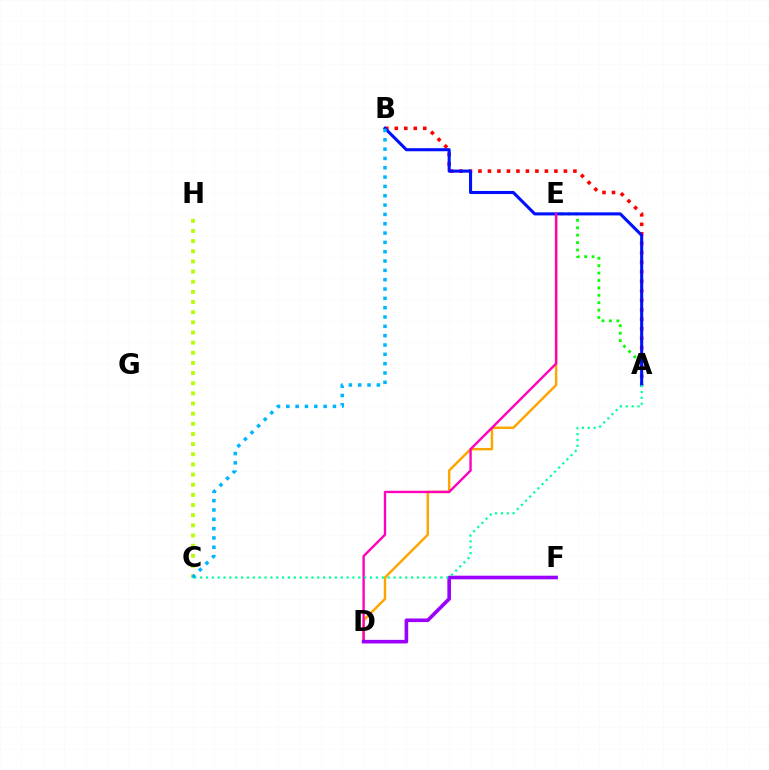{('A', 'B'): [{'color': '#ff0000', 'line_style': 'dotted', 'thickness': 2.58}, {'color': '#0010ff', 'line_style': 'solid', 'thickness': 2.21}], ('A', 'E'): [{'color': '#08ff00', 'line_style': 'dotted', 'thickness': 2.01}], ('D', 'E'): [{'color': '#ffa500', 'line_style': 'solid', 'thickness': 1.77}, {'color': '#ff00bd', 'line_style': 'solid', 'thickness': 1.71}], ('C', 'H'): [{'color': '#b3ff00', 'line_style': 'dotted', 'thickness': 2.76}], ('D', 'F'): [{'color': '#9b00ff', 'line_style': 'solid', 'thickness': 2.6}], ('A', 'C'): [{'color': '#00ff9d', 'line_style': 'dotted', 'thickness': 1.59}], ('B', 'C'): [{'color': '#00b5ff', 'line_style': 'dotted', 'thickness': 2.53}]}